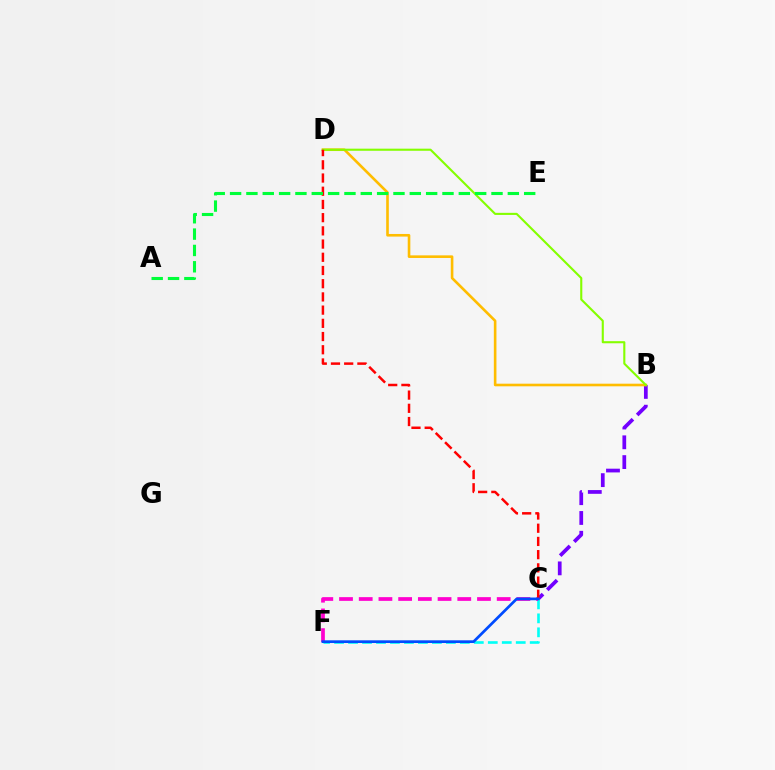{('B', 'C'): [{'color': '#7200ff', 'line_style': 'dashed', 'thickness': 2.69}], ('C', 'F'): [{'color': '#00fff6', 'line_style': 'dashed', 'thickness': 1.9}, {'color': '#ff00cf', 'line_style': 'dashed', 'thickness': 2.68}, {'color': '#004bff', 'line_style': 'solid', 'thickness': 1.96}], ('B', 'D'): [{'color': '#ffbd00', 'line_style': 'solid', 'thickness': 1.88}, {'color': '#84ff00', 'line_style': 'solid', 'thickness': 1.52}], ('C', 'D'): [{'color': '#ff0000', 'line_style': 'dashed', 'thickness': 1.79}], ('A', 'E'): [{'color': '#00ff39', 'line_style': 'dashed', 'thickness': 2.22}]}